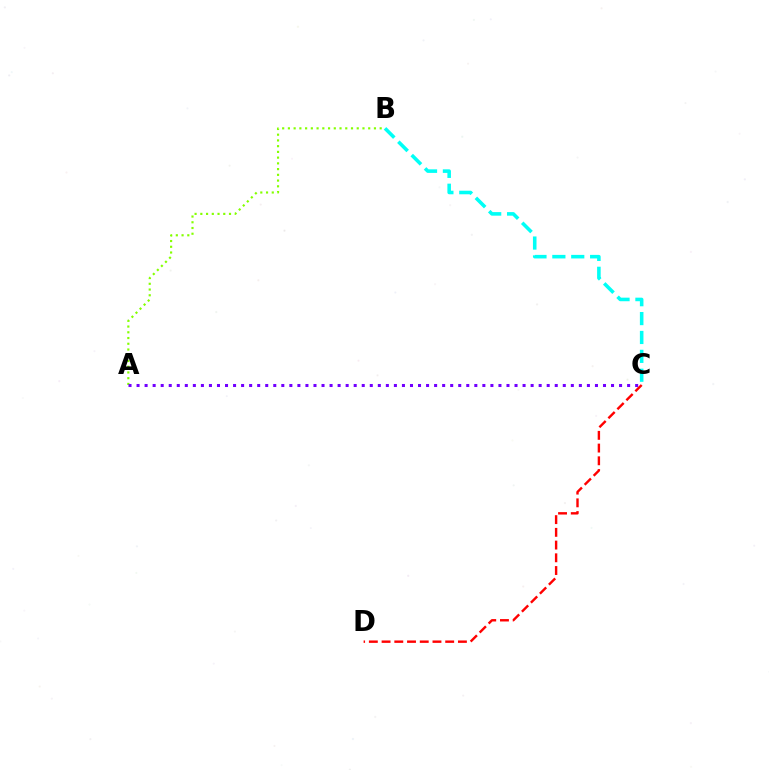{('A', 'B'): [{'color': '#84ff00', 'line_style': 'dotted', 'thickness': 1.56}], ('B', 'C'): [{'color': '#00fff6', 'line_style': 'dashed', 'thickness': 2.57}], ('C', 'D'): [{'color': '#ff0000', 'line_style': 'dashed', 'thickness': 1.73}], ('A', 'C'): [{'color': '#7200ff', 'line_style': 'dotted', 'thickness': 2.18}]}